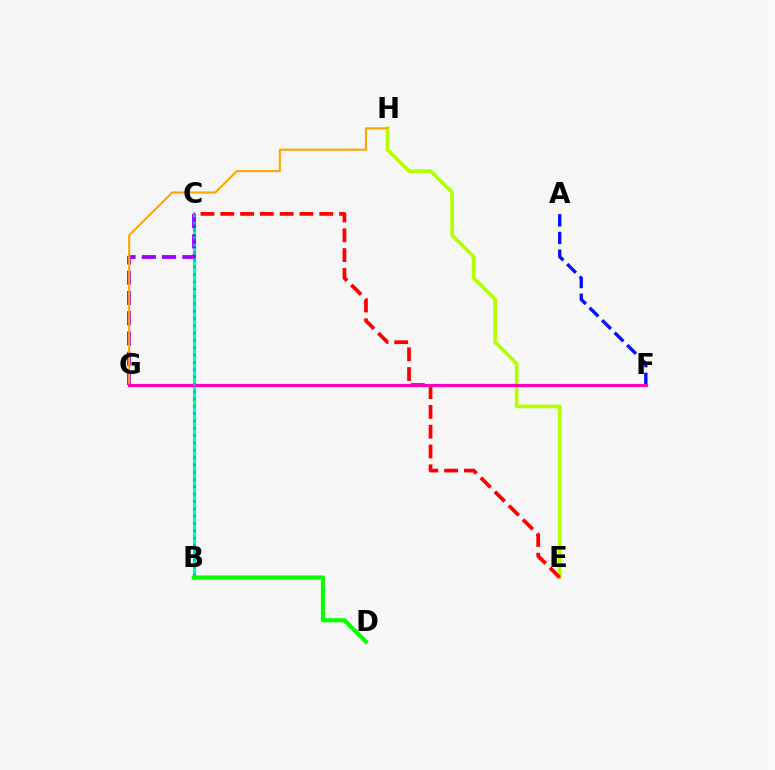{('E', 'H'): [{'color': '#b3ff00', 'line_style': 'solid', 'thickness': 2.65}], ('B', 'C'): [{'color': '#00ff9d', 'line_style': 'solid', 'thickness': 2.3}, {'color': '#00b5ff', 'line_style': 'dotted', 'thickness': 1.99}], ('B', 'D'): [{'color': '#08ff00', 'line_style': 'solid', 'thickness': 2.97}], ('C', 'E'): [{'color': '#ff0000', 'line_style': 'dashed', 'thickness': 2.69}], ('C', 'G'): [{'color': '#9b00ff', 'line_style': 'dashed', 'thickness': 2.75}], ('G', 'H'): [{'color': '#ffa500', 'line_style': 'solid', 'thickness': 1.51}], ('A', 'F'): [{'color': '#0010ff', 'line_style': 'dashed', 'thickness': 2.4}], ('F', 'G'): [{'color': '#ff00bd', 'line_style': 'solid', 'thickness': 2.27}]}